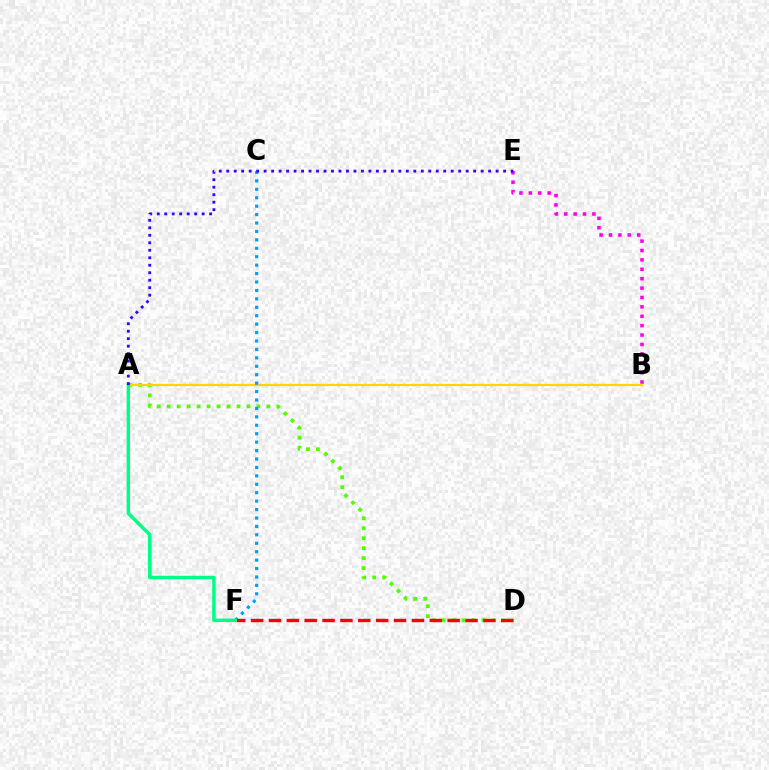{('A', 'D'): [{'color': '#4fff00', 'line_style': 'dotted', 'thickness': 2.71}], ('B', 'E'): [{'color': '#ff00ed', 'line_style': 'dotted', 'thickness': 2.55}], ('A', 'B'): [{'color': '#ffd500', 'line_style': 'solid', 'thickness': 1.6}], ('C', 'F'): [{'color': '#009eff', 'line_style': 'dotted', 'thickness': 2.29}], ('D', 'F'): [{'color': '#ff0000', 'line_style': 'dashed', 'thickness': 2.43}], ('A', 'F'): [{'color': '#00ff86', 'line_style': 'solid', 'thickness': 2.48}], ('A', 'E'): [{'color': '#3700ff', 'line_style': 'dotted', 'thickness': 2.03}]}